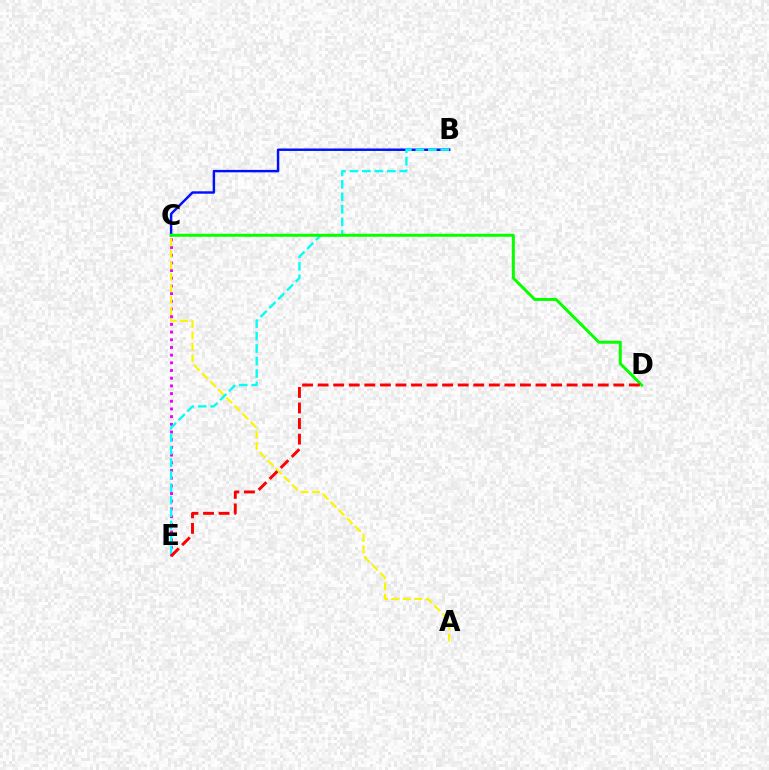{('C', 'E'): [{'color': '#ee00ff', 'line_style': 'dotted', 'thickness': 2.09}], ('A', 'C'): [{'color': '#fcf500', 'line_style': 'dashed', 'thickness': 1.55}], ('B', 'C'): [{'color': '#0010ff', 'line_style': 'solid', 'thickness': 1.76}], ('B', 'E'): [{'color': '#00fff6', 'line_style': 'dashed', 'thickness': 1.69}], ('C', 'D'): [{'color': '#08ff00', 'line_style': 'solid', 'thickness': 2.15}], ('D', 'E'): [{'color': '#ff0000', 'line_style': 'dashed', 'thickness': 2.11}]}